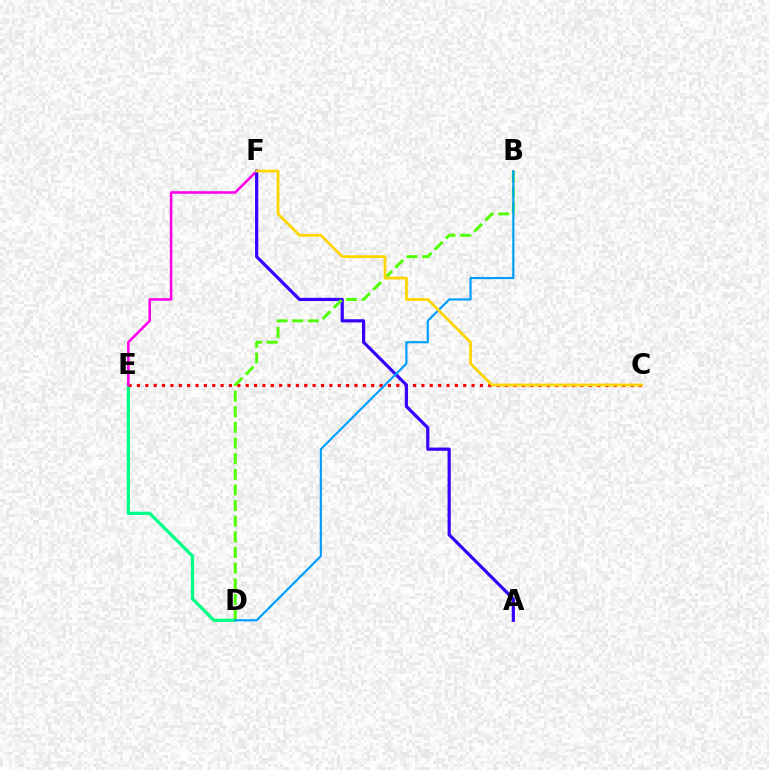{('D', 'E'): [{'color': '#00ff86', 'line_style': 'solid', 'thickness': 2.34}], ('C', 'E'): [{'color': '#ff0000', 'line_style': 'dotted', 'thickness': 2.27}], ('E', 'F'): [{'color': '#ff00ed', 'line_style': 'solid', 'thickness': 1.85}], ('A', 'F'): [{'color': '#3700ff', 'line_style': 'solid', 'thickness': 2.31}], ('B', 'D'): [{'color': '#4fff00', 'line_style': 'dashed', 'thickness': 2.13}, {'color': '#009eff', 'line_style': 'solid', 'thickness': 1.56}], ('C', 'F'): [{'color': '#ffd500', 'line_style': 'solid', 'thickness': 1.98}]}